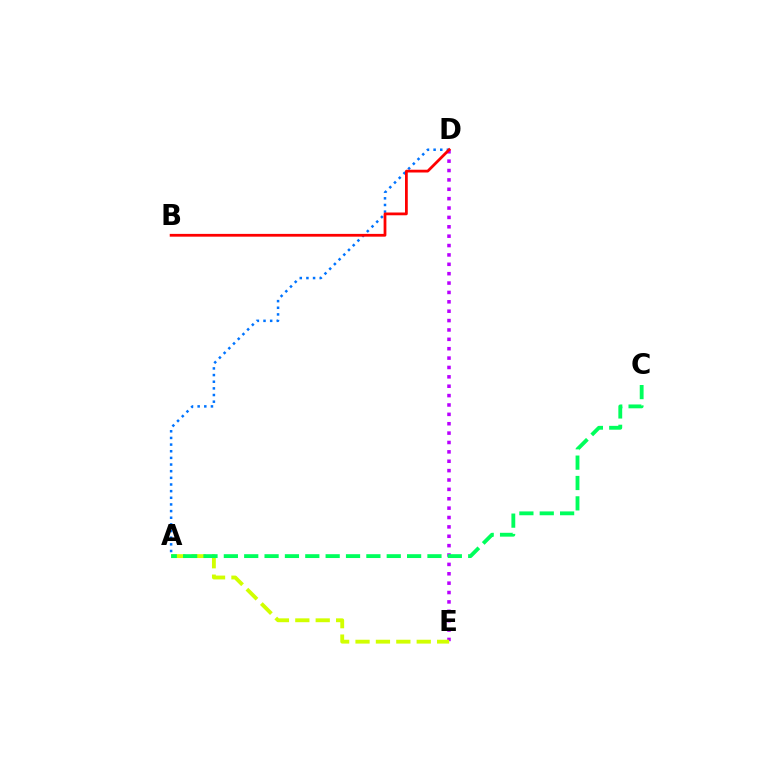{('A', 'D'): [{'color': '#0074ff', 'line_style': 'dotted', 'thickness': 1.81}], ('D', 'E'): [{'color': '#b900ff', 'line_style': 'dotted', 'thickness': 2.55}], ('A', 'E'): [{'color': '#d1ff00', 'line_style': 'dashed', 'thickness': 2.77}], ('B', 'D'): [{'color': '#ff0000', 'line_style': 'solid', 'thickness': 2.0}], ('A', 'C'): [{'color': '#00ff5c', 'line_style': 'dashed', 'thickness': 2.77}]}